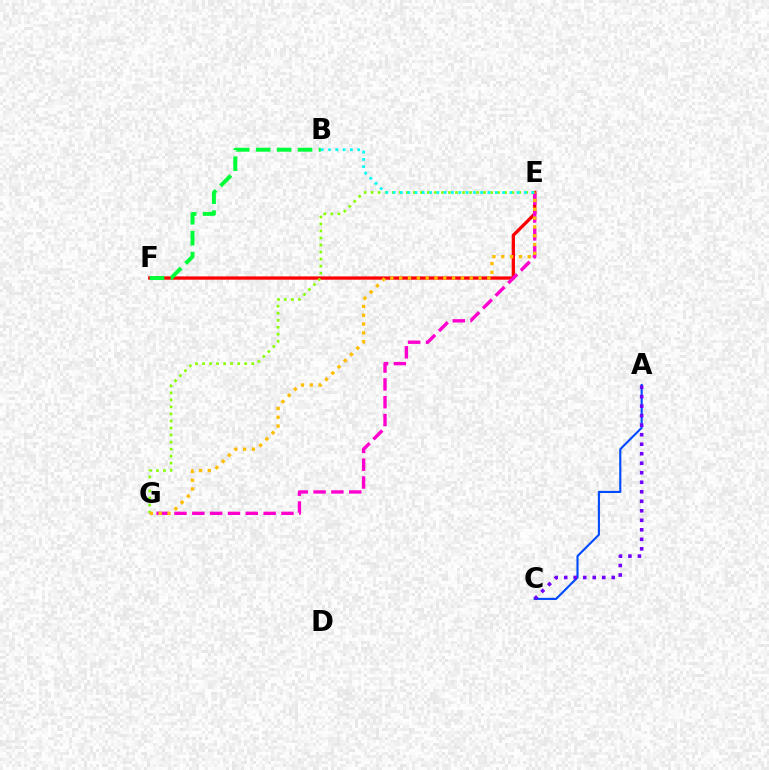{('E', 'F'): [{'color': '#ff0000', 'line_style': 'solid', 'thickness': 2.37}], ('A', 'C'): [{'color': '#004bff', 'line_style': 'solid', 'thickness': 1.53}, {'color': '#7200ff', 'line_style': 'dotted', 'thickness': 2.58}], ('B', 'F'): [{'color': '#00ff39', 'line_style': 'dashed', 'thickness': 2.84}], ('E', 'G'): [{'color': '#ff00cf', 'line_style': 'dashed', 'thickness': 2.42}, {'color': '#84ff00', 'line_style': 'dotted', 'thickness': 1.91}, {'color': '#ffbd00', 'line_style': 'dotted', 'thickness': 2.4}], ('B', 'E'): [{'color': '#00fff6', 'line_style': 'dotted', 'thickness': 1.98}]}